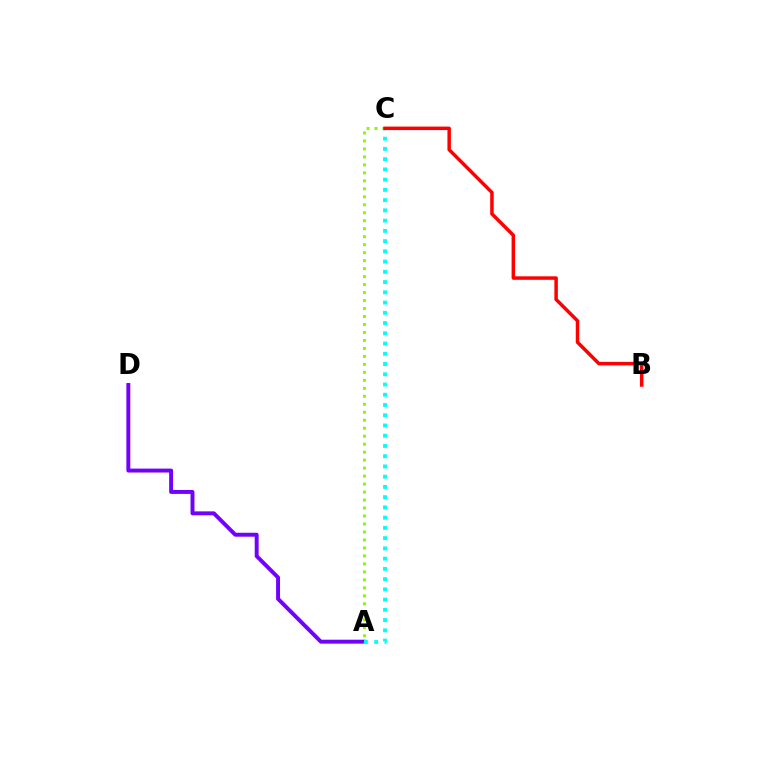{('A', 'D'): [{'color': '#7200ff', 'line_style': 'solid', 'thickness': 2.83}], ('A', 'C'): [{'color': '#84ff00', 'line_style': 'dotted', 'thickness': 2.17}, {'color': '#00fff6', 'line_style': 'dotted', 'thickness': 2.78}], ('B', 'C'): [{'color': '#ff0000', 'line_style': 'solid', 'thickness': 2.51}]}